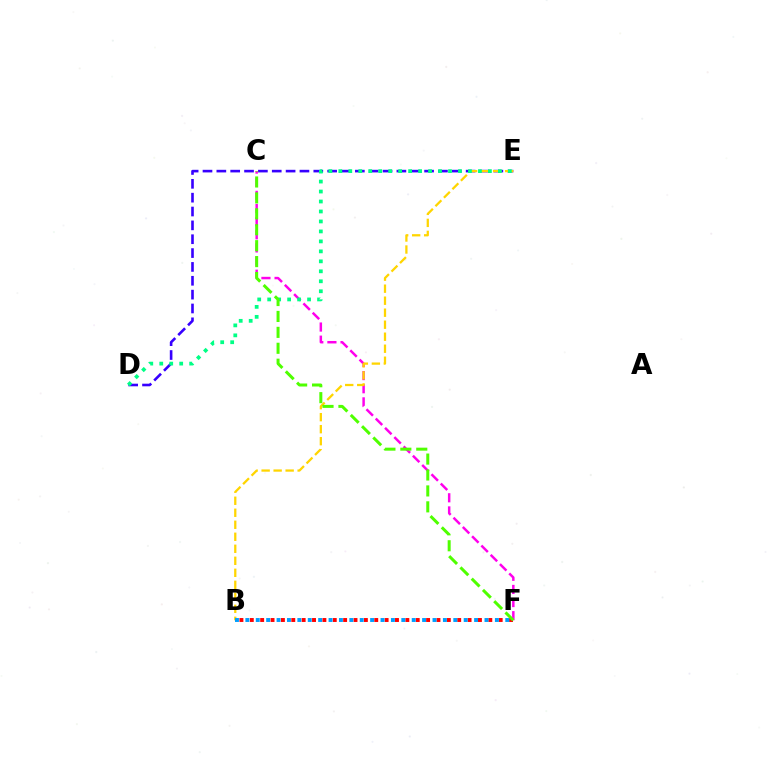{('D', 'E'): [{'color': '#3700ff', 'line_style': 'dashed', 'thickness': 1.88}, {'color': '#00ff86', 'line_style': 'dotted', 'thickness': 2.71}], ('C', 'F'): [{'color': '#ff00ed', 'line_style': 'dashed', 'thickness': 1.78}, {'color': '#4fff00', 'line_style': 'dashed', 'thickness': 2.16}], ('B', 'E'): [{'color': '#ffd500', 'line_style': 'dashed', 'thickness': 1.63}], ('B', 'F'): [{'color': '#ff0000', 'line_style': 'dotted', 'thickness': 2.82}, {'color': '#009eff', 'line_style': 'dotted', 'thickness': 2.82}]}